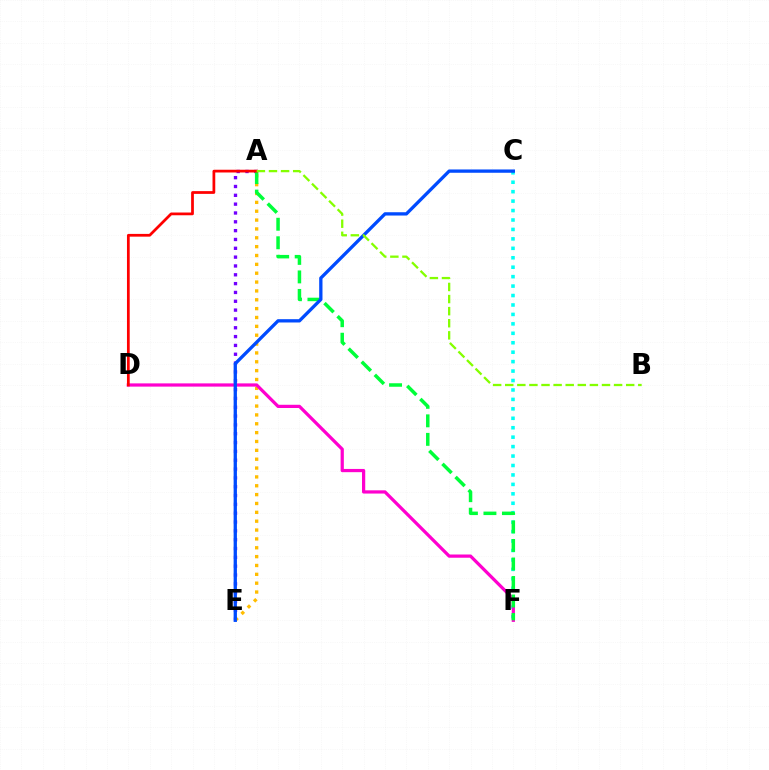{('A', 'E'): [{'color': '#7200ff', 'line_style': 'dotted', 'thickness': 2.4}, {'color': '#ffbd00', 'line_style': 'dotted', 'thickness': 2.41}], ('C', 'F'): [{'color': '#00fff6', 'line_style': 'dotted', 'thickness': 2.57}], ('D', 'F'): [{'color': '#ff00cf', 'line_style': 'solid', 'thickness': 2.33}], ('A', 'F'): [{'color': '#00ff39', 'line_style': 'dashed', 'thickness': 2.51}], ('A', 'D'): [{'color': '#ff0000', 'line_style': 'solid', 'thickness': 1.98}], ('C', 'E'): [{'color': '#004bff', 'line_style': 'solid', 'thickness': 2.38}], ('A', 'B'): [{'color': '#84ff00', 'line_style': 'dashed', 'thickness': 1.64}]}